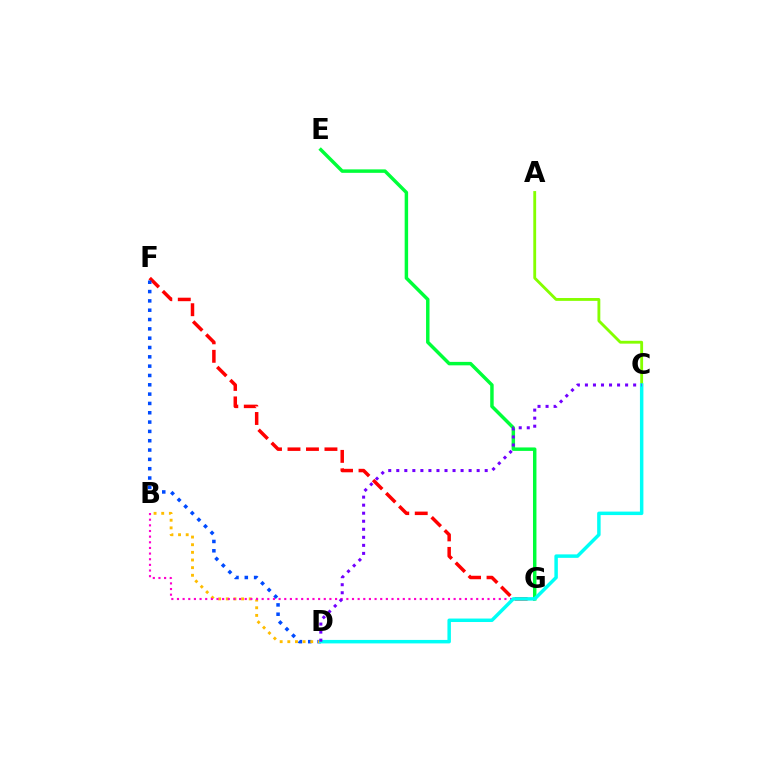{('A', 'C'): [{'color': '#84ff00', 'line_style': 'solid', 'thickness': 2.05}], ('F', 'G'): [{'color': '#ff0000', 'line_style': 'dashed', 'thickness': 2.51}], ('D', 'F'): [{'color': '#004bff', 'line_style': 'dotted', 'thickness': 2.53}], ('B', 'D'): [{'color': '#ffbd00', 'line_style': 'dotted', 'thickness': 2.08}], ('E', 'G'): [{'color': '#00ff39', 'line_style': 'solid', 'thickness': 2.49}], ('B', 'G'): [{'color': '#ff00cf', 'line_style': 'dotted', 'thickness': 1.53}], ('C', 'D'): [{'color': '#00fff6', 'line_style': 'solid', 'thickness': 2.5}, {'color': '#7200ff', 'line_style': 'dotted', 'thickness': 2.18}]}